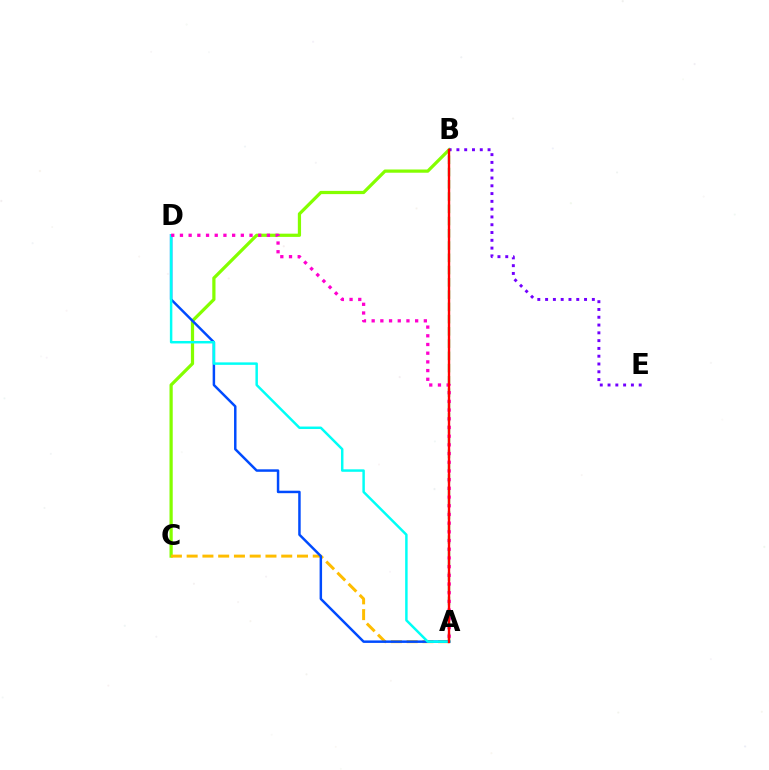{('B', 'C'): [{'color': '#84ff00', 'line_style': 'solid', 'thickness': 2.32}], ('A', 'B'): [{'color': '#00ff39', 'line_style': 'dashed', 'thickness': 1.66}, {'color': '#ff0000', 'line_style': 'solid', 'thickness': 1.72}], ('A', 'C'): [{'color': '#ffbd00', 'line_style': 'dashed', 'thickness': 2.14}], ('A', 'D'): [{'color': '#004bff', 'line_style': 'solid', 'thickness': 1.79}, {'color': '#00fff6', 'line_style': 'solid', 'thickness': 1.78}, {'color': '#ff00cf', 'line_style': 'dotted', 'thickness': 2.36}], ('B', 'E'): [{'color': '#7200ff', 'line_style': 'dotted', 'thickness': 2.12}]}